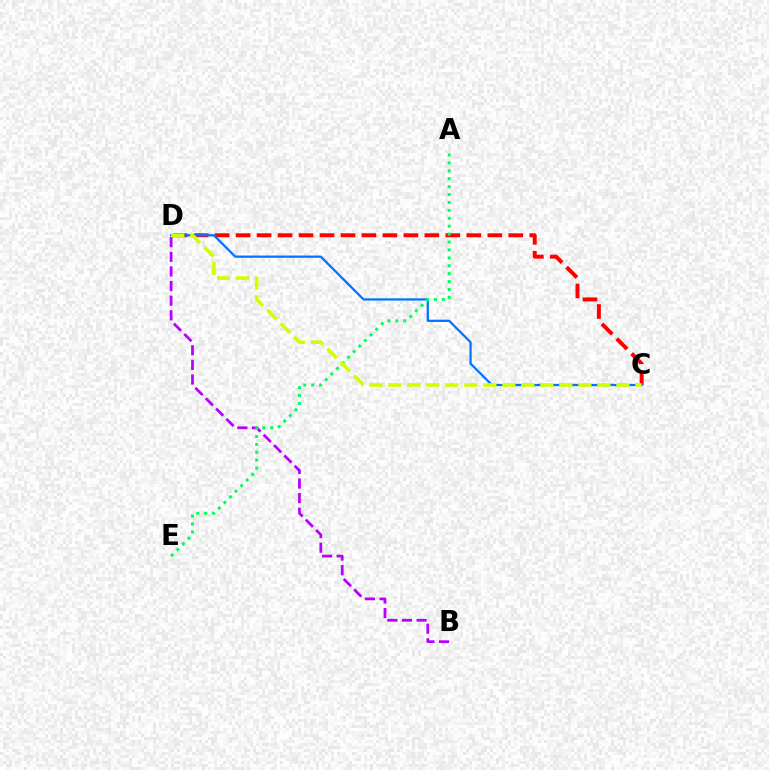{('B', 'D'): [{'color': '#b900ff', 'line_style': 'dashed', 'thickness': 1.99}], ('C', 'D'): [{'color': '#ff0000', 'line_style': 'dashed', 'thickness': 2.85}, {'color': '#0074ff', 'line_style': 'solid', 'thickness': 1.62}, {'color': '#d1ff00', 'line_style': 'dashed', 'thickness': 2.58}], ('A', 'E'): [{'color': '#00ff5c', 'line_style': 'dotted', 'thickness': 2.15}]}